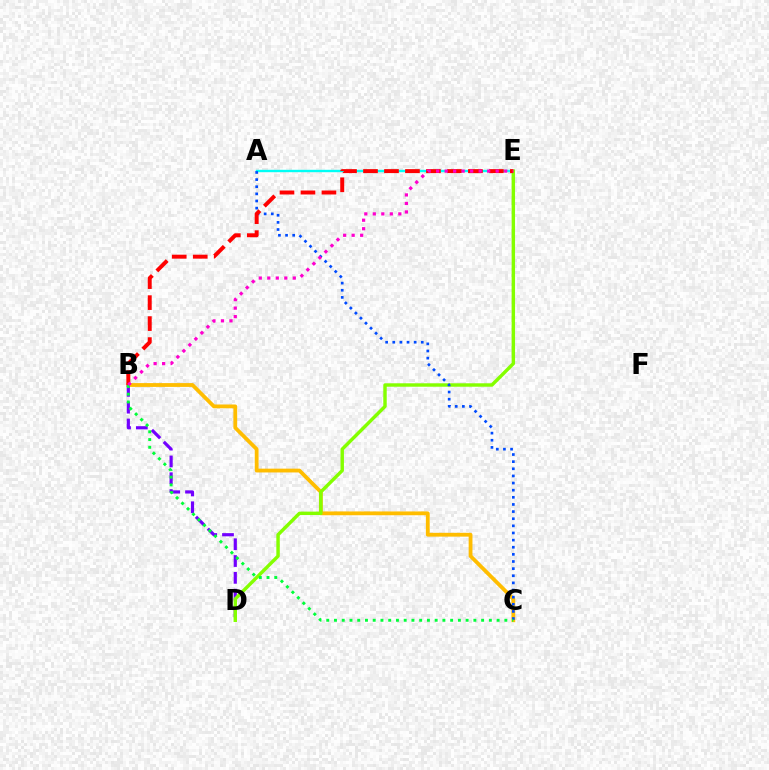{('B', 'C'): [{'color': '#ffbd00', 'line_style': 'solid', 'thickness': 2.74}, {'color': '#00ff39', 'line_style': 'dotted', 'thickness': 2.1}], ('B', 'D'): [{'color': '#7200ff', 'line_style': 'dashed', 'thickness': 2.28}], ('A', 'E'): [{'color': '#00fff6', 'line_style': 'solid', 'thickness': 1.72}], ('D', 'E'): [{'color': '#84ff00', 'line_style': 'solid', 'thickness': 2.47}], ('A', 'C'): [{'color': '#004bff', 'line_style': 'dotted', 'thickness': 1.94}], ('B', 'E'): [{'color': '#ff0000', 'line_style': 'dashed', 'thickness': 2.85}, {'color': '#ff00cf', 'line_style': 'dotted', 'thickness': 2.31}]}